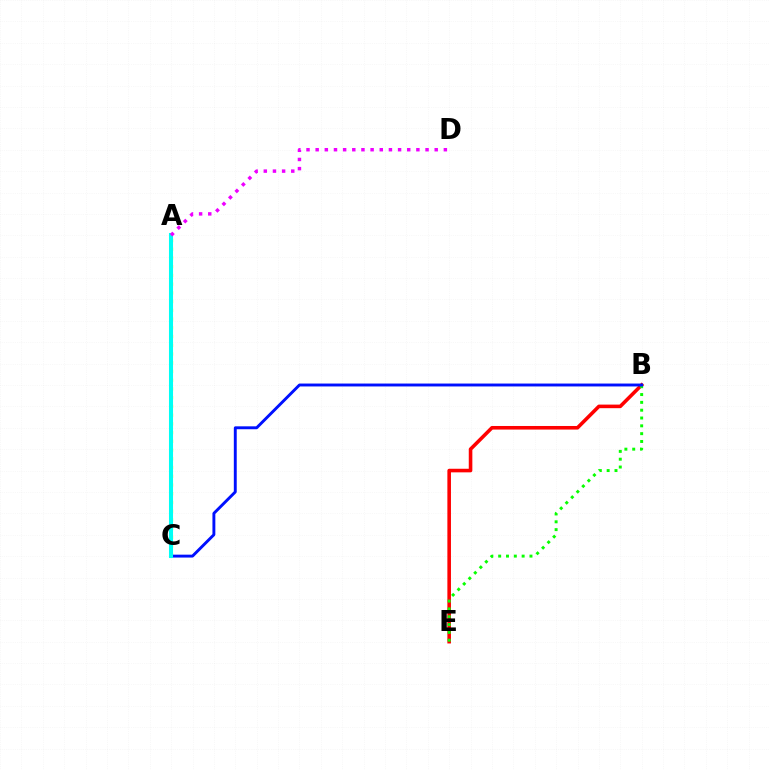{('B', 'E'): [{'color': '#ff0000', 'line_style': 'solid', 'thickness': 2.58}, {'color': '#08ff00', 'line_style': 'dotted', 'thickness': 2.13}], ('A', 'C'): [{'color': '#fcf500', 'line_style': 'dotted', 'thickness': 2.37}, {'color': '#00fff6', 'line_style': 'solid', 'thickness': 2.92}], ('B', 'C'): [{'color': '#0010ff', 'line_style': 'solid', 'thickness': 2.09}], ('A', 'D'): [{'color': '#ee00ff', 'line_style': 'dotted', 'thickness': 2.49}]}